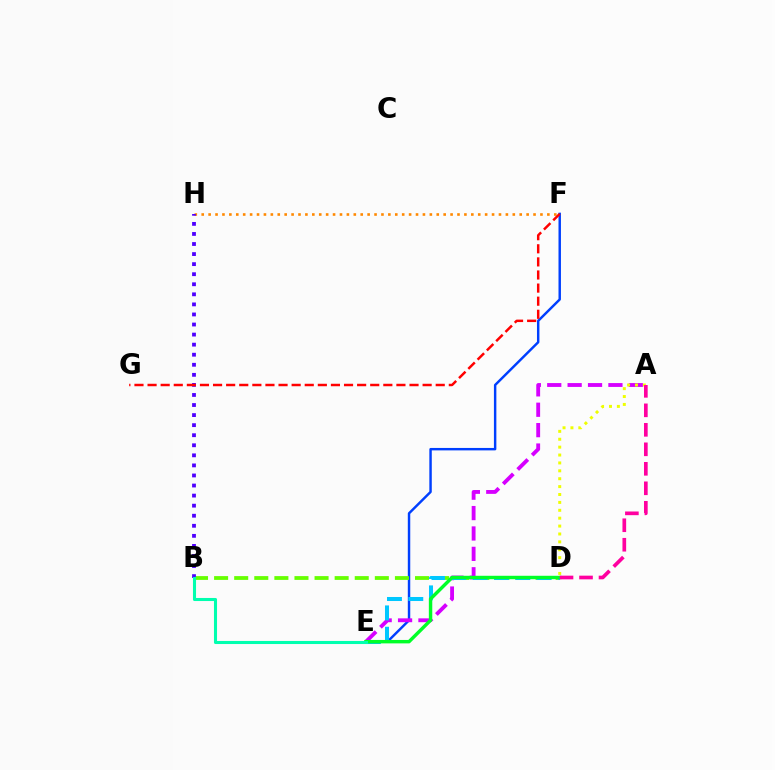{('E', 'F'): [{'color': '#003fff', 'line_style': 'solid', 'thickness': 1.76}], ('B', 'D'): [{'color': '#66ff00', 'line_style': 'dashed', 'thickness': 2.73}], ('F', 'H'): [{'color': '#ff8800', 'line_style': 'dotted', 'thickness': 1.88}], ('B', 'H'): [{'color': '#4f00ff', 'line_style': 'dotted', 'thickness': 2.73}], ('A', 'E'): [{'color': '#d600ff', 'line_style': 'dashed', 'thickness': 2.77}], ('D', 'E'): [{'color': '#00c7ff', 'line_style': 'dashed', 'thickness': 2.9}, {'color': '#00ff27', 'line_style': 'solid', 'thickness': 2.47}], ('A', 'D'): [{'color': '#eeff00', 'line_style': 'dotted', 'thickness': 2.14}, {'color': '#ff00a0', 'line_style': 'dashed', 'thickness': 2.65}], ('B', 'E'): [{'color': '#00ffaf', 'line_style': 'solid', 'thickness': 2.21}], ('F', 'G'): [{'color': '#ff0000', 'line_style': 'dashed', 'thickness': 1.78}]}